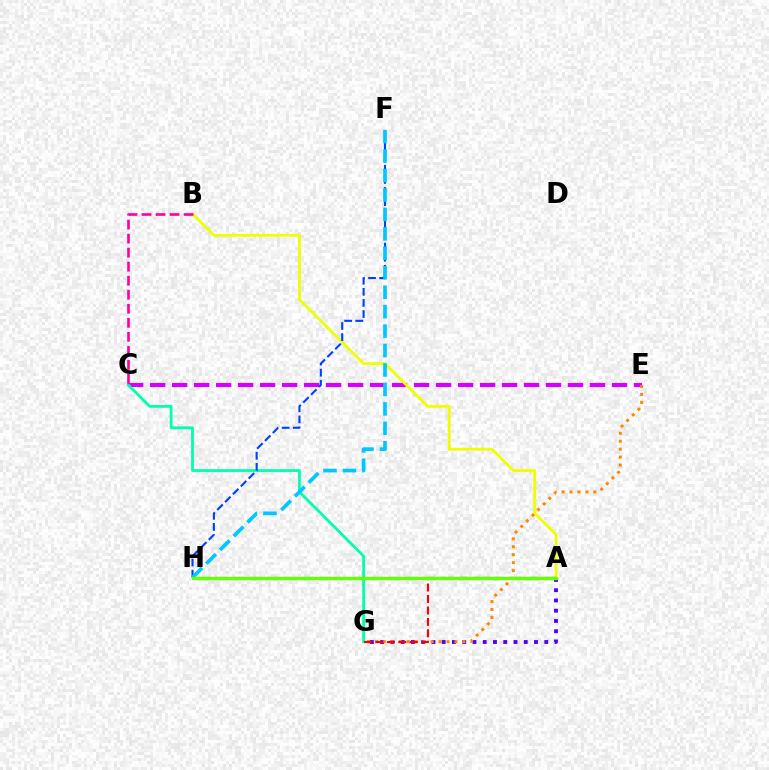{('C', 'E'): [{'color': '#d600ff', 'line_style': 'dashed', 'thickness': 2.99}], ('A', 'H'): [{'color': '#00ff27', 'line_style': 'dashed', 'thickness': 2.35}, {'color': '#66ff00', 'line_style': 'solid', 'thickness': 2.31}], ('C', 'G'): [{'color': '#00ffaf', 'line_style': 'solid', 'thickness': 2.0}], ('A', 'G'): [{'color': '#4f00ff', 'line_style': 'dotted', 'thickness': 2.79}, {'color': '#ff0000', 'line_style': 'dashed', 'thickness': 1.55}], ('A', 'B'): [{'color': '#eeff00', 'line_style': 'solid', 'thickness': 2.02}], ('F', 'H'): [{'color': '#003fff', 'line_style': 'dashed', 'thickness': 1.51}, {'color': '#00c7ff', 'line_style': 'dashed', 'thickness': 2.64}], ('E', 'G'): [{'color': '#ff8800', 'line_style': 'dotted', 'thickness': 2.16}], ('B', 'C'): [{'color': '#ff00a0', 'line_style': 'dashed', 'thickness': 1.91}]}